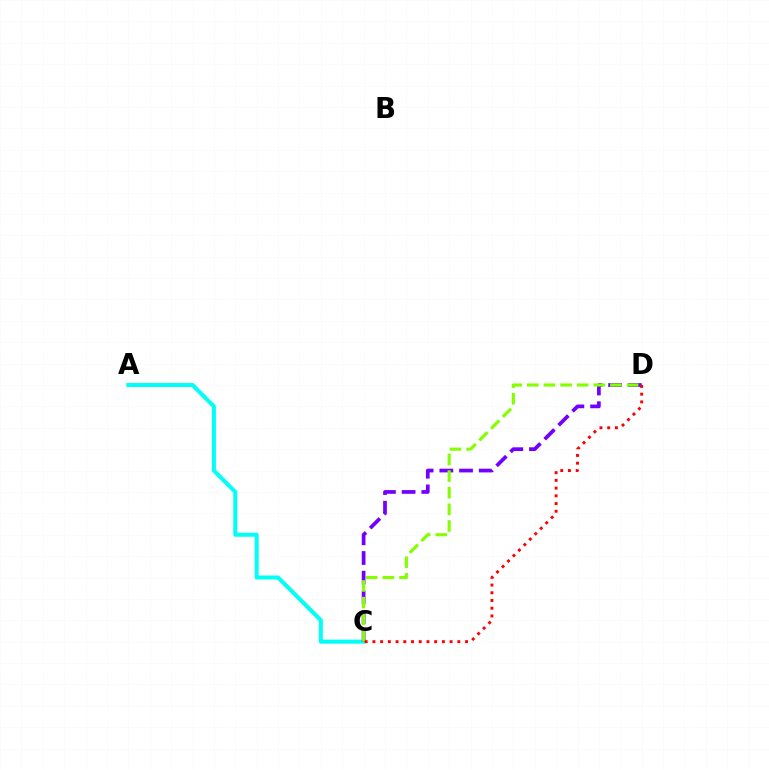{('A', 'C'): [{'color': '#00fff6', 'line_style': 'solid', 'thickness': 2.89}], ('C', 'D'): [{'color': '#7200ff', 'line_style': 'dashed', 'thickness': 2.68}, {'color': '#84ff00', 'line_style': 'dashed', 'thickness': 2.26}, {'color': '#ff0000', 'line_style': 'dotted', 'thickness': 2.1}]}